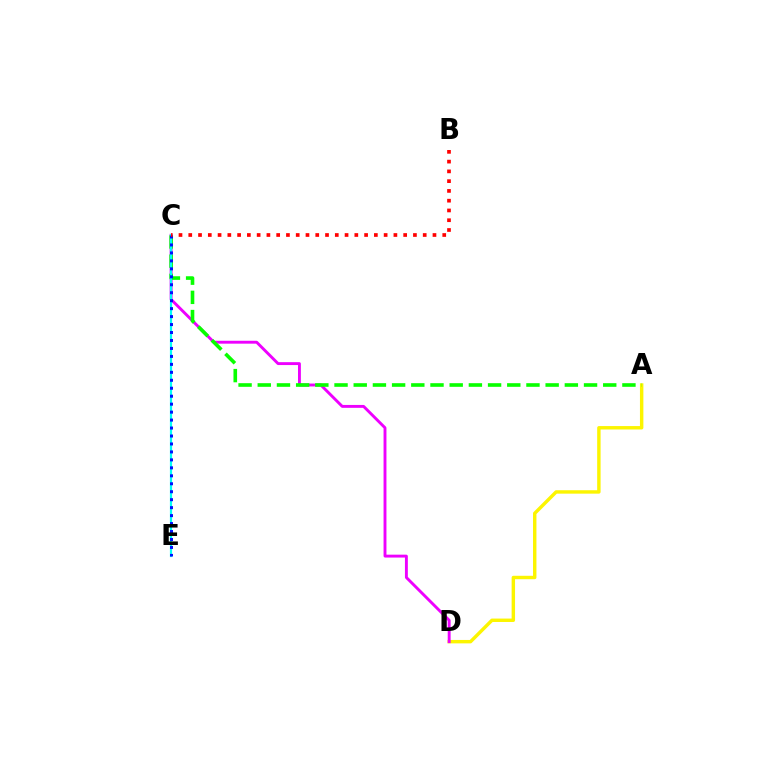{('A', 'D'): [{'color': '#fcf500', 'line_style': 'solid', 'thickness': 2.46}], ('C', 'D'): [{'color': '#ee00ff', 'line_style': 'solid', 'thickness': 2.08}], ('A', 'C'): [{'color': '#08ff00', 'line_style': 'dashed', 'thickness': 2.61}], ('C', 'E'): [{'color': '#00fff6', 'line_style': 'solid', 'thickness': 1.58}, {'color': '#0010ff', 'line_style': 'dotted', 'thickness': 2.16}], ('B', 'C'): [{'color': '#ff0000', 'line_style': 'dotted', 'thickness': 2.65}]}